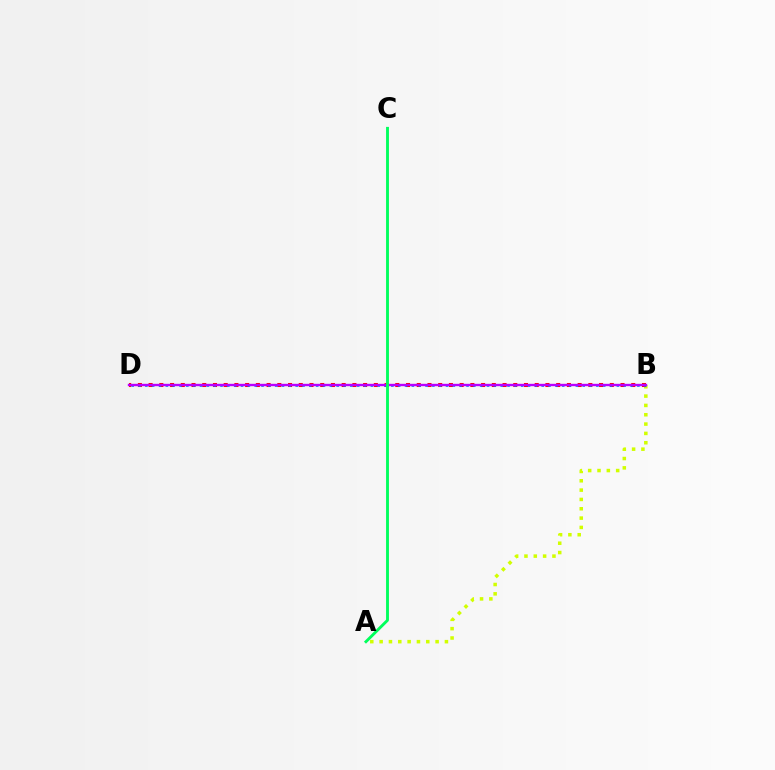{('A', 'B'): [{'color': '#d1ff00', 'line_style': 'dotted', 'thickness': 2.53}], ('B', 'D'): [{'color': '#ff0000', 'line_style': 'dotted', 'thickness': 2.91}, {'color': '#0074ff', 'line_style': 'dotted', 'thickness': 1.86}, {'color': '#b900ff', 'line_style': 'solid', 'thickness': 1.71}], ('A', 'C'): [{'color': '#00ff5c', 'line_style': 'solid', 'thickness': 2.07}]}